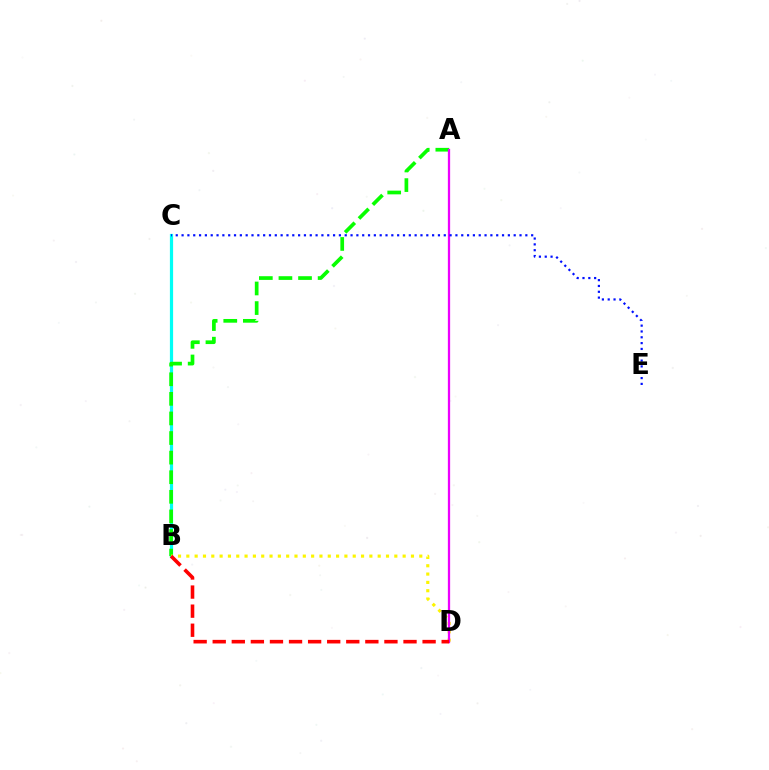{('B', 'C'): [{'color': '#00fff6', 'line_style': 'solid', 'thickness': 2.31}], ('A', 'B'): [{'color': '#08ff00', 'line_style': 'dashed', 'thickness': 2.66}], ('B', 'D'): [{'color': '#fcf500', 'line_style': 'dotted', 'thickness': 2.26}, {'color': '#ff0000', 'line_style': 'dashed', 'thickness': 2.59}], ('A', 'D'): [{'color': '#ee00ff', 'line_style': 'solid', 'thickness': 1.64}], ('C', 'E'): [{'color': '#0010ff', 'line_style': 'dotted', 'thickness': 1.58}]}